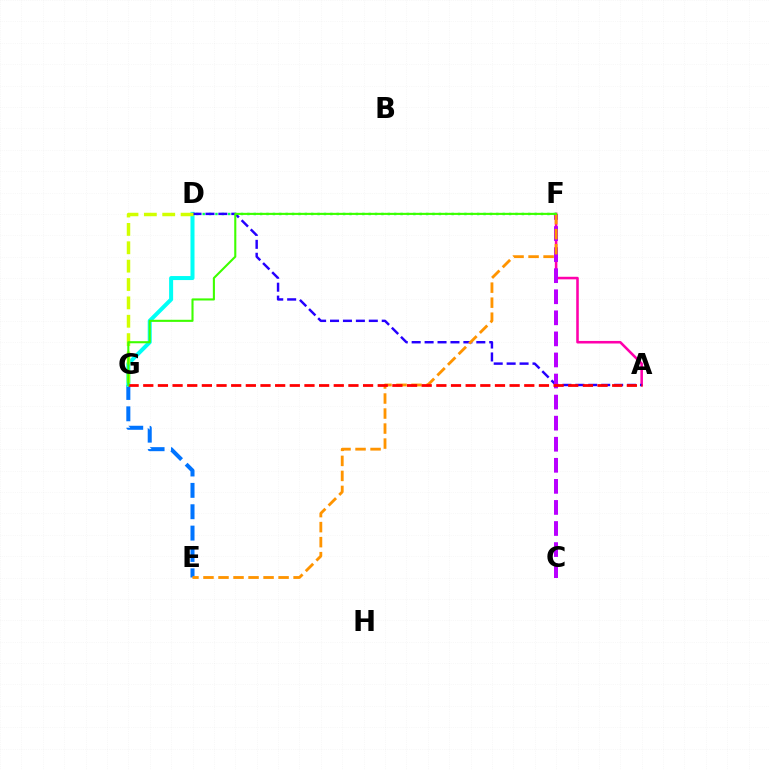{('E', 'G'): [{'color': '#0074ff', 'line_style': 'dashed', 'thickness': 2.9}], ('A', 'F'): [{'color': '#ff00ac', 'line_style': 'solid', 'thickness': 1.84}], ('D', 'G'): [{'color': '#00fff6', 'line_style': 'solid', 'thickness': 2.9}, {'color': '#d1ff00', 'line_style': 'dashed', 'thickness': 2.5}], ('D', 'F'): [{'color': '#00ff5c', 'line_style': 'dotted', 'thickness': 1.73}], ('A', 'D'): [{'color': '#2500ff', 'line_style': 'dashed', 'thickness': 1.76}], ('C', 'F'): [{'color': '#b900ff', 'line_style': 'dashed', 'thickness': 2.86}], ('E', 'F'): [{'color': '#ff9400', 'line_style': 'dashed', 'thickness': 2.04}], ('A', 'G'): [{'color': '#ff0000', 'line_style': 'dashed', 'thickness': 1.99}], ('F', 'G'): [{'color': '#3dff00', 'line_style': 'solid', 'thickness': 1.51}]}